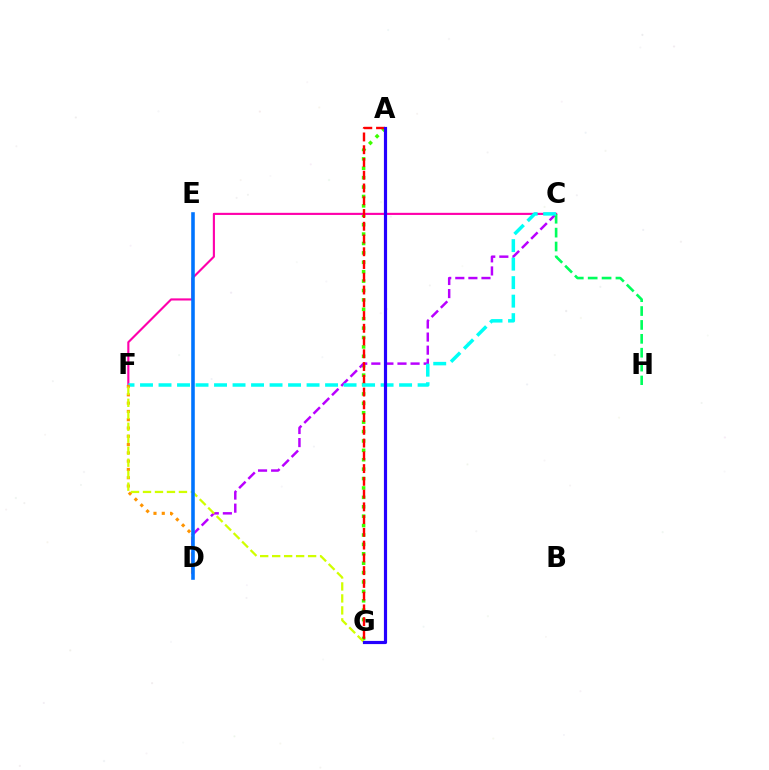{('A', 'G'): [{'color': '#3dff00', 'line_style': 'dotted', 'thickness': 2.55}, {'color': '#ff0000', 'line_style': 'dashed', 'thickness': 1.73}, {'color': '#2500ff', 'line_style': 'solid', 'thickness': 2.28}], ('C', 'D'): [{'color': '#b900ff', 'line_style': 'dashed', 'thickness': 1.78}], ('C', 'F'): [{'color': '#ff00ac', 'line_style': 'solid', 'thickness': 1.53}, {'color': '#00fff6', 'line_style': 'dashed', 'thickness': 2.51}], ('C', 'H'): [{'color': '#00ff5c', 'line_style': 'dashed', 'thickness': 1.89}], ('D', 'F'): [{'color': '#ff9400', 'line_style': 'dotted', 'thickness': 2.25}], ('F', 'G'): [{'color': '#d1ff00', 'line_style': 'dashed', 'thickness': 1.63}], ('D', 'E'): [{'color': '#0074ff', 'line_style': 'solid', 'thickness': 2.58}]}